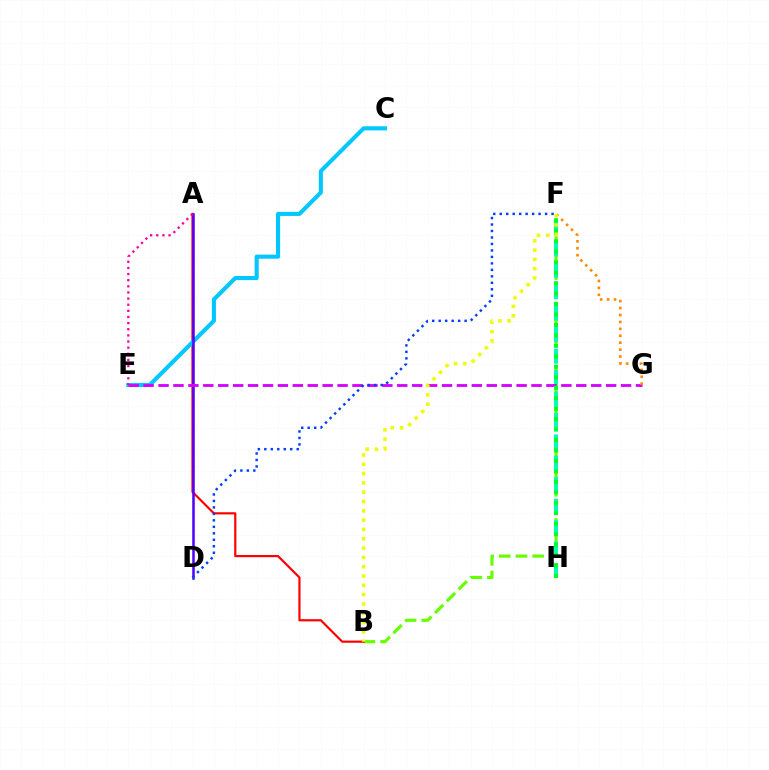{('B', 'F'): [{'color': '#66ff00', 'line_style': 'dashed', 'thickness': 2.26}, {'color': '#eeff00', 'line_style': 'dotted', 'thickness': 2.53}], ('A', 'B'): [{'color': '#ff0000', 'line_style': 'solid', 'thickness': 1.57}], ('F', 'H'): [{'color': '#00ffaf', 'line_style': 'dashed', 'thickness': 2.91}, {'color': '#00ff27', 'line_style': 'dotted', 'thickness': 2.84}], ('C', 'E'): [{'color': '#00c7ff', 'line_style': 'solid', 'thickness': 2.94}], ('A', 'D'): [{'color': '#4f00ff', 'line_style': 'solid', 'thickness': 1.82}], ('E', 'G'): [{'color': '#d600ff', 'line_style': 'dashed', 'thickness': 2.03}], ('F', 'G'): [{'color': '#ff8800', 'line_style': 'dotted', 'thickness': 1.88}], ('A', 'E'): [{'color': '#ff00a0', 'line_style': 'dotted', 'thickness': 1.67}], ('D', 'F'): [{'color': '#003fff', 'line_style': 'dotted', 'thickness': 1.76}]}